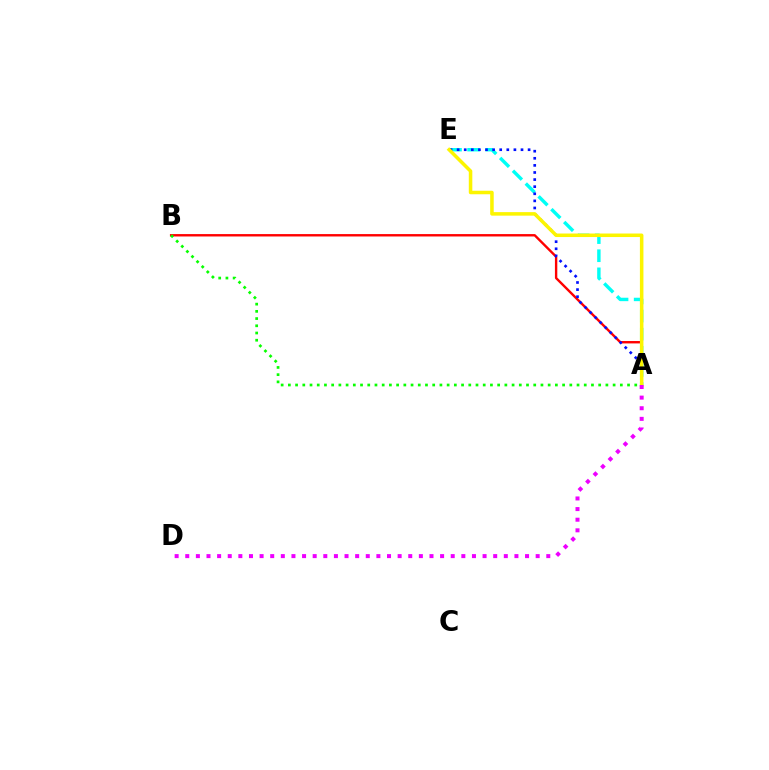{('A', 'B'): [{'color': '#ff0000', 'line_style': 'solid', 'thickness': 1.72}, {'color': '#08ff00', 'line_style': 'dotted', 'thickness': 1.96}], ('A', 'E'): [{'color': '#00fff6', 'line_style': 'dashed', 'thickness': 2.46}, {'color': '#0010ff', 'line_style': 'dotted', 'thickness': 1.93}, {'color': '#fcf500', 'line_style': 'solid', 'thickness': 2.54}], ('A', 'D'): [{'color': '#ee00ff', 'line_style': 'dotted', 'thickness': 2.89}]}